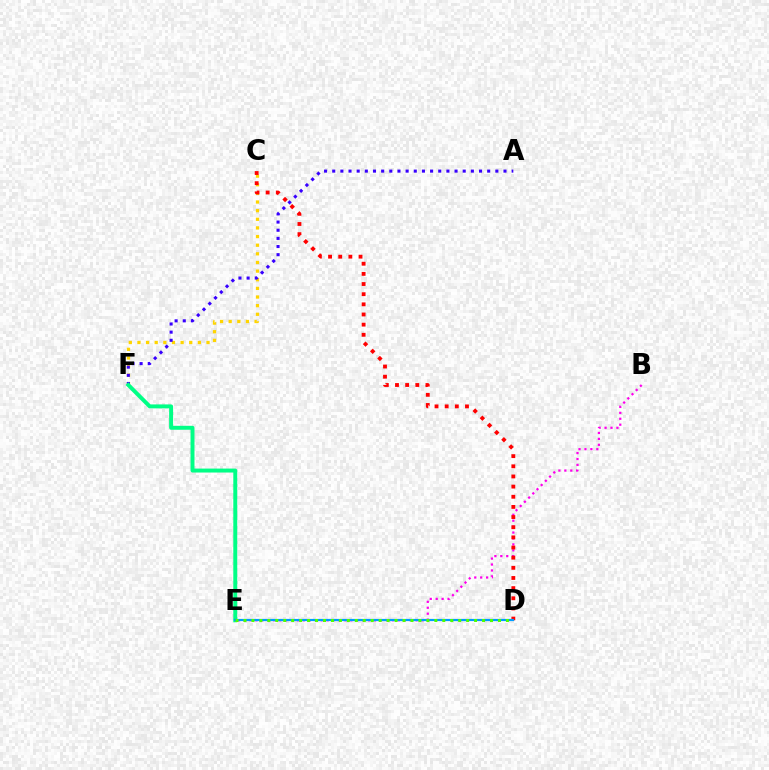{('C', 'F'): [{'color': '#ffd500', 'line_style': 'dotted', 'thickness': 2.35}], ('A', 'F'): [{'color': '#3700ff', 'line_style': 'dotted', 'thickness': 2.22}], ('B', 'E'): [{'color': '#ff00ed', 'line_style': 'dotted', 'thickness': 1.61}], ('C', 'D'): [{'color': '#ff0000', 'line_style': 'dotted', 'thickness': 2.76}], ('E', 'F'): [{'color': '#00ff86', 'line_style': 'solid', 'thickness': 2.85}], ('D', 'E'): [{'color': '#009eff', 'line_style': 'solid', 'thickness': 1.59}, {'color': '#4fff00', 'line_style': 'dotted', 'thickness': 2.16}]}